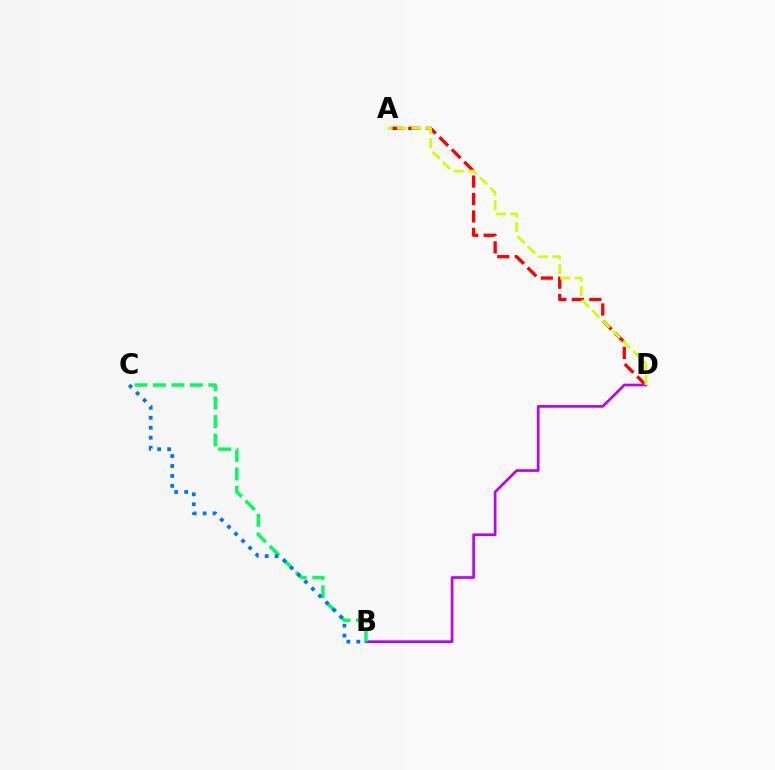{('A', 'D'): [{'color': '#ff0000', 'line_style': 'dashed', 'thickness': 2.37}, {'color': '#d1ff00', 'line_style': 'dashed', 'thickness': 1.97}], ('B', 'D'): [{'color': '#b900ff', 'line_style': 'solid', 'thickness': 1.92}], ('B', 'C'): [{'color': '#00ff5c', 'line_style': 'dashed', 'thickness': 2.51}, {'color': '#0074ff', 'line_style': 'dotted', 'thickness': 2.71}]}